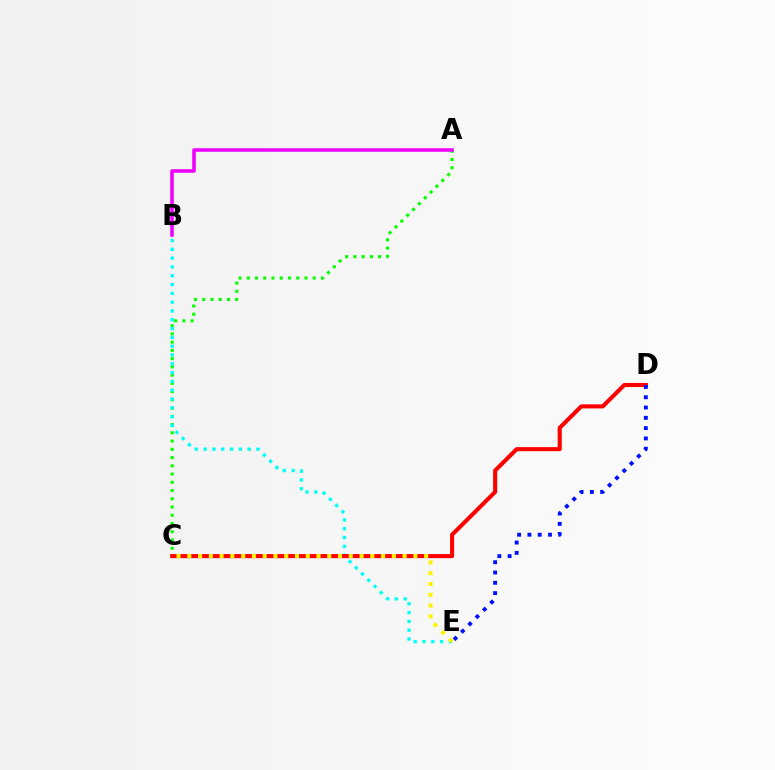{('A', 'C'): [{'color': '#08ff00', 'line_style': 'dotted', 'thickness': 2.24}], ('B', 'E'): [{'color': '#00fff6', 'line_style': 'dotted', 'thickness': 2.39}], ('A', 'B'): [{'color': '#ee00ff', 'line_style': 'solid', 'thickness': 2.54}], ('C', 'D'): [{'color': '#ff0000', 'line_style': 'solid', 'thickness': 2.94}], ('C', 'E'): [{'color': '#fcf500', 'line_style': 'dotted', 'thickness': 2.92}], ('D', 'E'): [{'color': '#0010ff', 'line_style': 'dotted', 'thickness': 2.8}]}